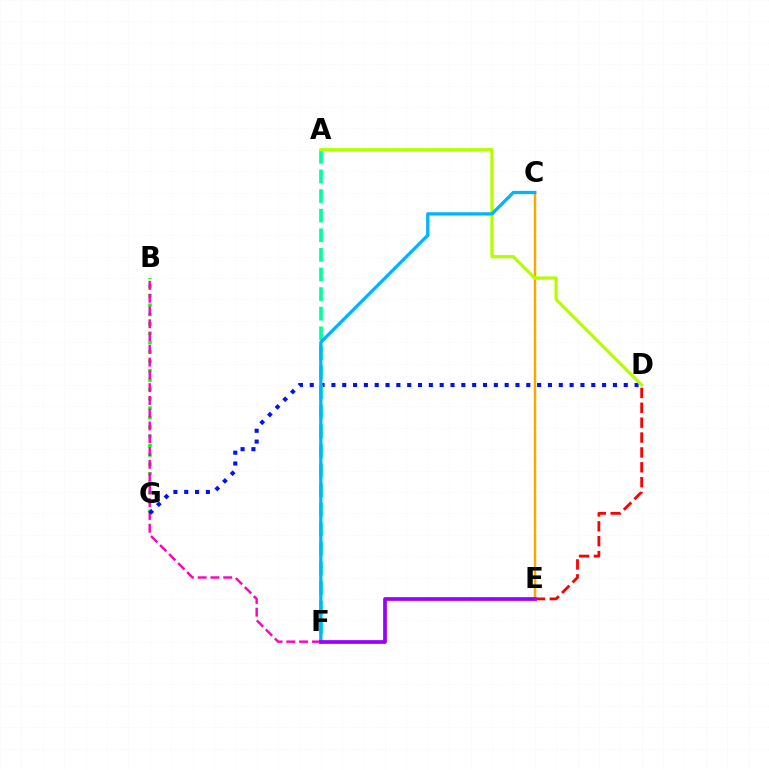{('D', 'E'): [{'color': '#ff0000', 'line_style': 'dashed', 'thickness': 2.02}], ('B', 'G'): [{'color': '#08ff00', 'line_style': 'dotted', 'thickness': 2.55}], ('B', 'F'): [{'color': '#ff00bd', 'line_style': 'dashed', 'thickness': 1.74}], ('D', 'G'): [{'color': '#0010ff', 'line_style': 'dotted', 'thickness': 2.94}], ('A', 'F'): [{'color': '#00ff9d', 'line_style': 'dashed', 'thickness': 2.66}], ('C', 'E'): [{'color': '#ffa500', 'line_style': 'solid', 'thickness': 1.77}], ('A', 'D'): [{'color': '#b3ff00', 'line_style': 'solid', 'thickness': 2.35}], ('C', 'F'): [{'color': '#00b5ff', 'line_style': 'solid', 'thickness': 2.37}], ('E', 'F'): [{'color': '#9b00ff', 'line_style': 'solid', 'thickness': 2.68}]}